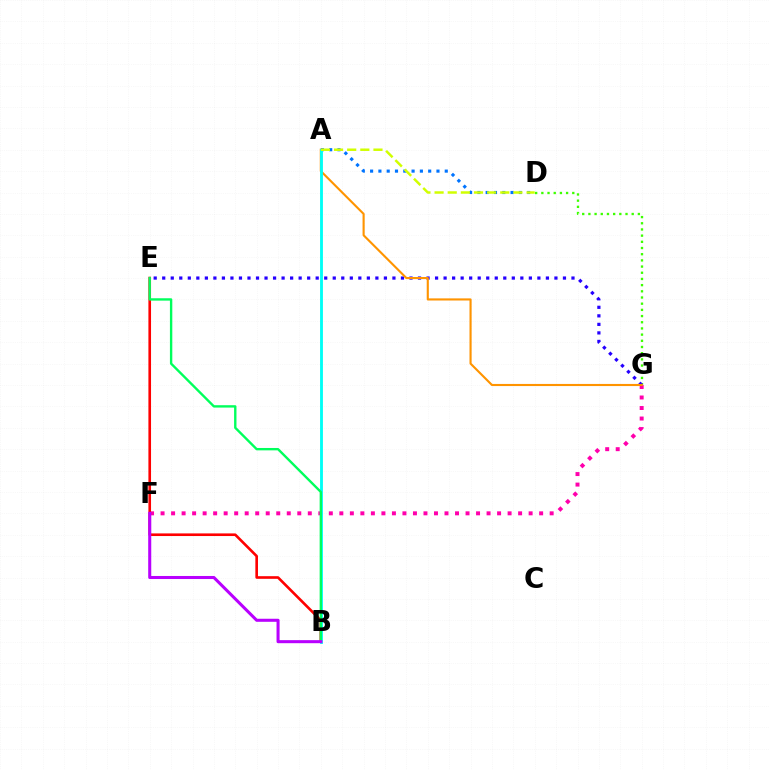{('F', 'G'): [{'color': '#ff00ac', 'line_style': 'dotted', 'thickness': 2.86}], ('D', 'G'): [{'color': '#3dff00', 'line_style': 'dotted', 'thickness': 1.68}], ('B', 'E'): [{'color': '#ff0000', 'line_style': 'solid', 'thickness': 1.89}, {'color': '#00ff5c', 'line_style': 'solid', 'thickness': 1.71}], ('E', 'G'): [{'color': '#2500ff', 'line_style': 'dotted', 'thickness': 2.32}], ('A', 'G'): [{'color': '#ff9400', 'line_style': 'solid', 'thickness': 1.53}], ('A', 'D'): [{'color': '#0074ff', 'line_style': 'dotted', 'thickness': 2.25}, {'color': '#d1ff00', 'line_style': 'dashed', 'thickness': 1.78}], ('A', 'B'): [{'color': '#00fff6', 'line_style': 'solid', 'thickness': 2.05}], ('B', 'F'): [{'color': '#b900ff', 'line_style': 'solid', 'thickness': 2.19}]}